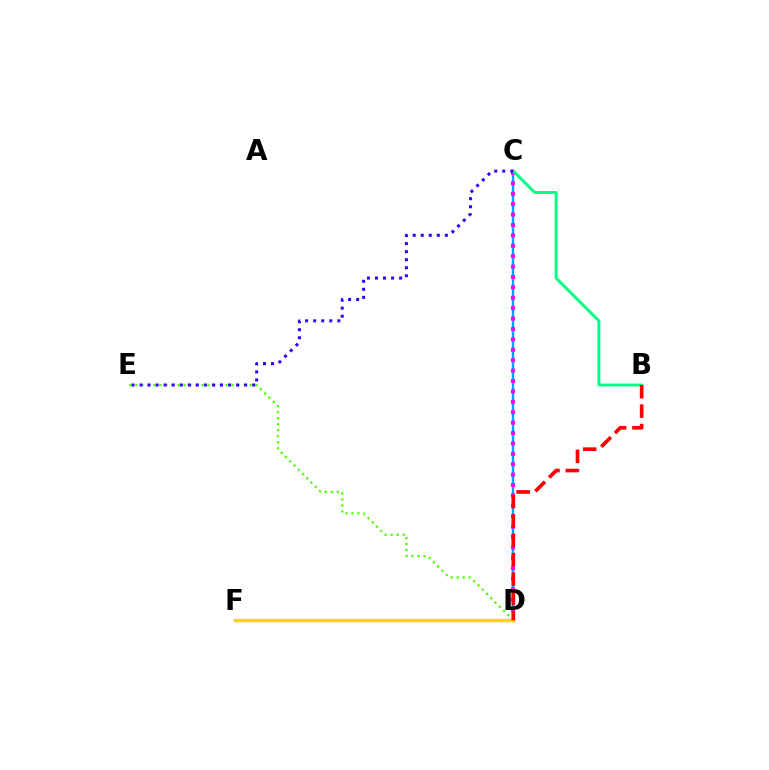{('C', 'D'): [{'color': '#009eff', 'line_style': 'solid', 'thickness': 1.74}, {'color': '#ff00ed', 'line_style': 'dotted', 'thickness': 2.83}], ('D', 'E'): [{'color': '#4fff00', 'line_style': 'dotted', 'thickness': 1.63}], ('B', 'C'): [{'color': '#00ff86', 'line_style': 'solid', 'thickness': 2.11}], ('C', 'E'): [{'color': '#3700ff', 'line_style': 'dotted', 'thickness': 2.19}], ('D', 'F'): [{'color': '#ffd500', 'line_style': 'solid', 'thickness': 2.5}], ('B', 'D'): [{'color': '#ff0000', 'line_style': 'dashed', 'thickness': 2.63}]}